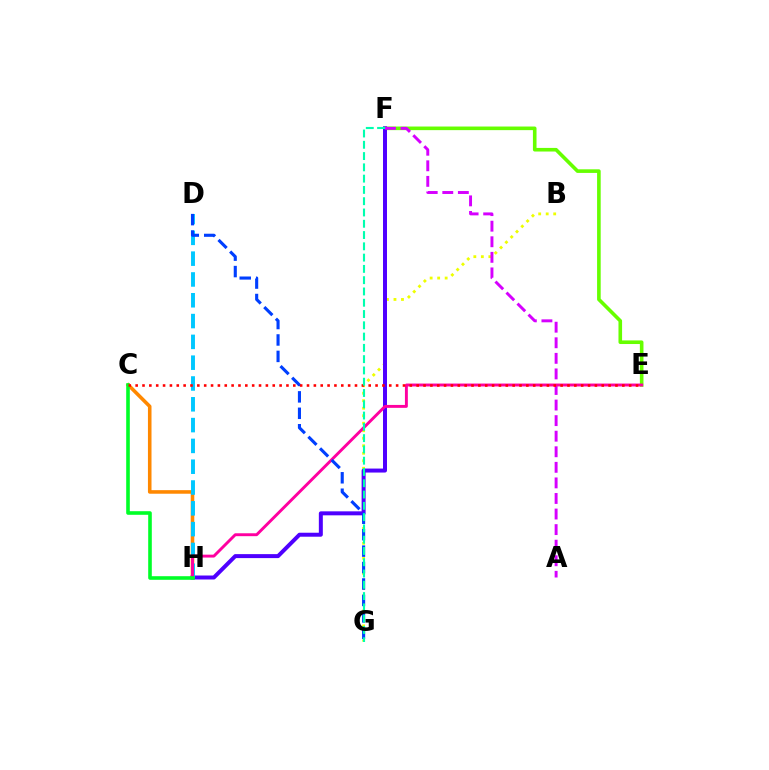{('B', 'G'): [{'color': '#eeff00', 'line_style': 'dotted', 'thickness': 2.04}], ('C', 'H'): [{'color': '#ff8800', 'line_style': 'solid', 'thickness': 2.57}, {'color': '#00ff27', 'line_style': 'solid', 'thickness': 2.6}], ('E', 'F'): [{'color': '#66ff00', 'line_style': 'solid', 'thickness': 2.6}], ('F', 'H'): [{'color': '#4f00ff', 'line_style': 'solid', 'thickness': 2.87}], ('A', 'F'): [{'color': '#d600ff', 'line_style': 'dashed', 'thickness': 2.12}], ('D', 'H'): [{'color': '#00c7ff', 'line_style': 'dashed', 'thickness': 2.83}], ('E', 'H'): [{'color': '#ff00a0', 'line_style': 'solid', 'thickness': 2.09}], ('D', 'G'): [{'color': '#003fff', 'line_style': 'dashed', 'thickness': 2.23}], ('C', 'E'): [{'color': '#ff0000', 'line_style': 'dotted', 'thickness': 1.86}], ('F', 'G'): [{'color': '#00ffaf', 'line_style': 'dashed', 'thickness': 1.53}]}